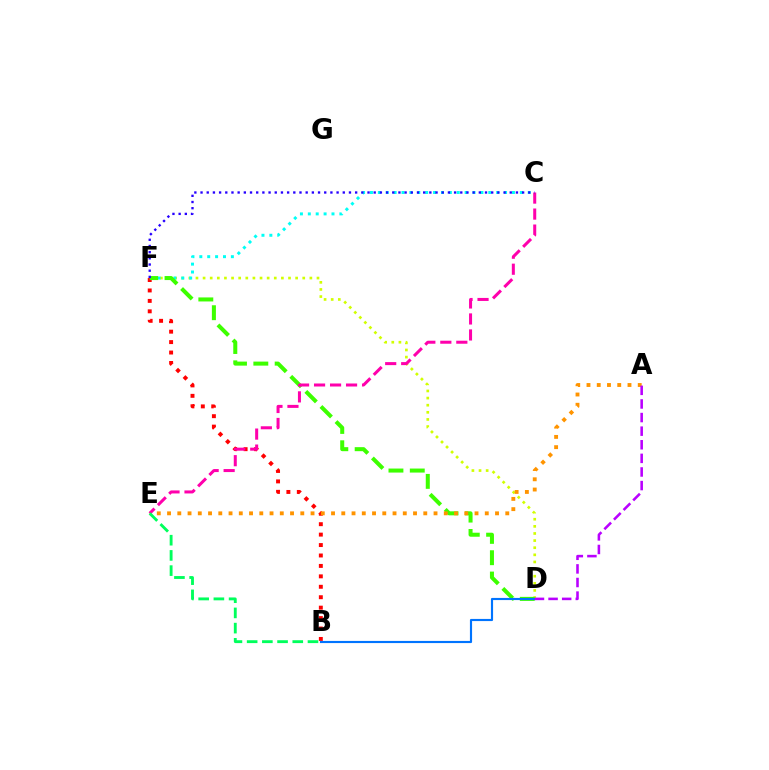{('D', 'F'): [{'color': '#d1ff00', 'line_style': 'dotted', 'thickness': 1.93}, {'color': '#3dff00', 'line_style': 'dashed', 'thickness': 2.9}], ('C', 'F'): [{'color': '#00fff6', 'line_style': 'dotted', 'thickness': 2.14}, {'color': '#2500ff', 'line_style': 'dotted', 'thickness': 1.68}], ('B', 'F'): [{'color': '#ff0000', 'line_style': 'dotted', 'thickness': 2.83}], ('A', 'E'): [{'color': '#ff9400', 'line_style': 'dotted', 'thickness': 2.78}], ('B', 'D'): [{'color': '#0074ff', 'line_style': 'solid', 'thickness': 1.55}], ('C', 'E'): [{'color': '#ff00ac', 'line_style': 'dashed', 'thickness': 2.17}], ('B', 'E'): [{'color': '#00ff5c', 'line_style': 'dashed', 'thickness': 2.07}], ('A', 'D'): [{'color': '#b900ff', 'line_style': 'dashed', 'thickness': 1.85}]}